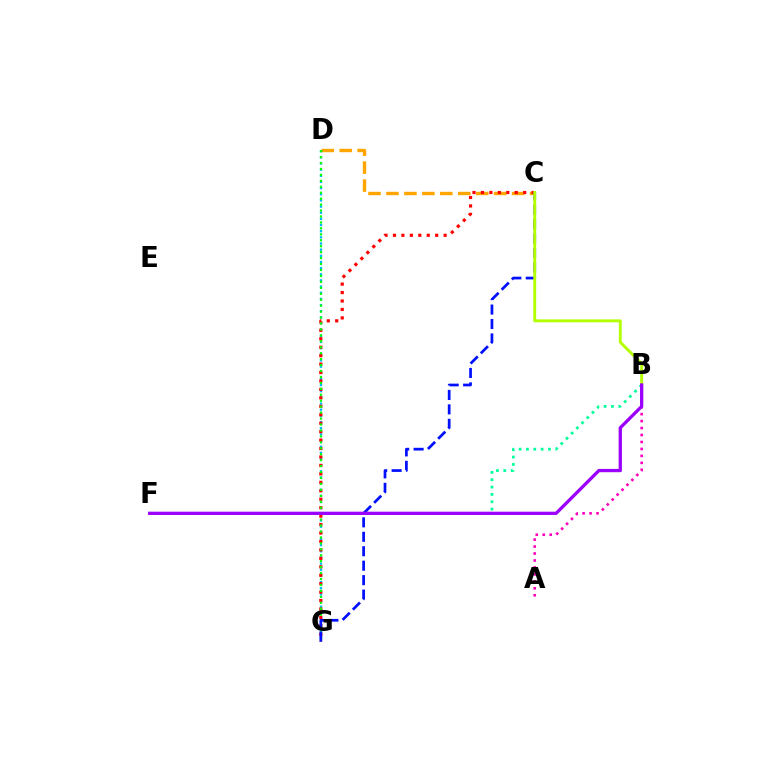{('C', 'D'): [{'color': '#ffa500', 'line_style': 'dashed', 'thickness': 2.44}], ('A', 'B'): [{'color': '#ff00bd', 'line_style': 'dotted', 'thickness': 1.89}], ('D', 'G'): [{'color': '#00b5ff', 'line_style': 'dotted', 'thickness': 1.67}, {'color': '#08ff00', 'line_style': 'dotted', 'thickness': 1.61}], ('C', 'G'): [{'color': '#ff0000', 'line_style': 'dotted', 'thickness': 2.29}, {'color': '#0010ff', 'line_style': 'dashed', 'thickness': 1.96}], ('B', 'F'): [{'color': '#00ff9d', 'line_style': 'dotted', 'thickness': 1.99}, {'color': '#9b00ff', 'line_style': 'solid', 'thickness': 2.37}], ('B', 'C'): [{'color': '#b3ff00', 'line_style': 'solid', 'thickness': 2.09}]}